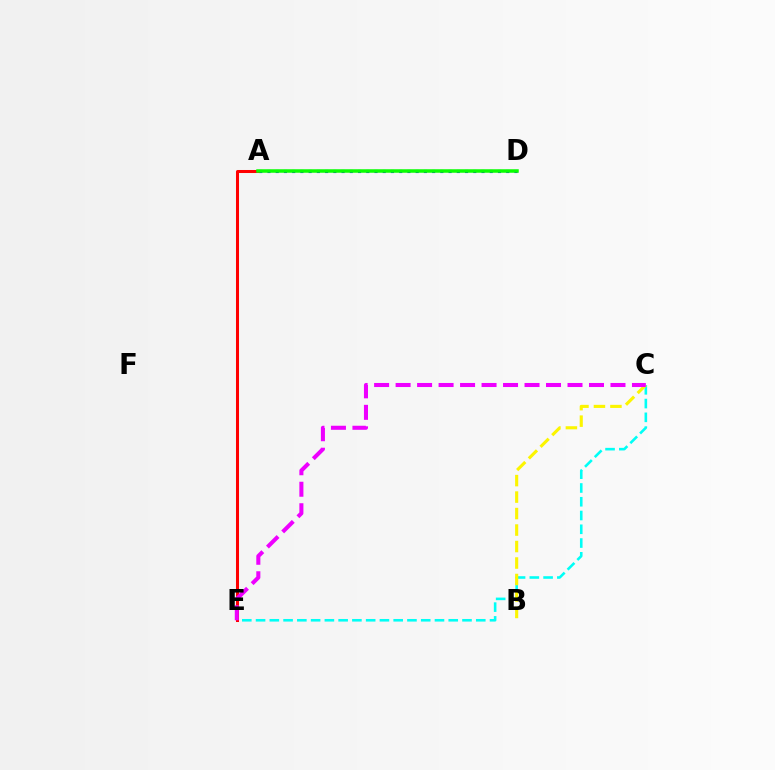{('C', 'E'): [{'color': '#00fff6', 'line_style': 'dashed', 'thickness': 1.87}, {'color': '#ee00ff', 'line_style': 'dashed', 'thickness': 2.92}], ('B', 'C'): [{'color': '#fcf500', 'line_style': 'dashed', 'thickness': 2.24}], ('A', 'D'): [{'color': '#0010ff', 'line_style': 'dotted', 'thickness': 2.24}, {'color': '#08ff00', 'line_style': 'solid', 'thickness': 2.52}], ('A', 'E'): [{'color': '#ff0000', 'line_style': 'solid', 'thickness': 2.17}]}